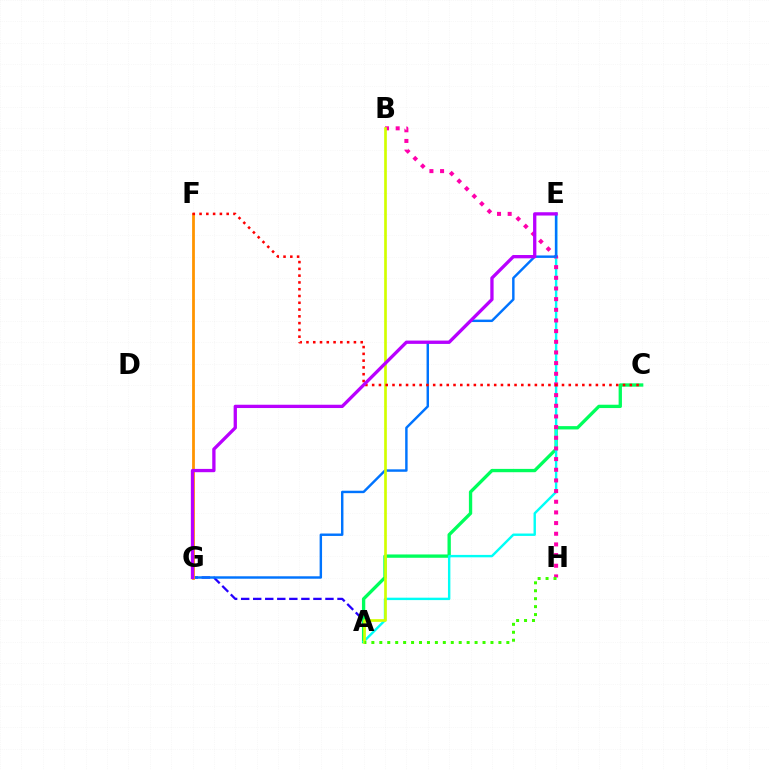{('A', 'G'): [{'color': '#2500ff', 'line_style': 'dashed', 'thickness': 1.64}], ('A', 'C'): [{'color': '#00ff5c', 'line_style': 'solid', 'thickness': 2.39}], ('A', 'E'): [{'color': '#00fff6', 'line_style': 'solid', 'thickness': 1.73}], ('B', 'H'): [{'color': '#ff00ac', 'line_style': 'dotted', 'thickness': 2.9}], ('E', 'G'): [{'color': '#0074ff', 'line_style': 'solid', 'thickness': 1.76}, {'color': '#b900ff', 'line_style': 'solid', 'thickness': 2.38}], ('A', 'B'): [{'color': '#d1ff00', 'line_style': 'solid', 'thickness': 1.93}], ('A', 'H'): [{'color': '#3dff00', 'line_style': 'dotted', 'thickness': 2.16}], ('F', 'G'): [{'color': '#ff9400', 'line_style': 'solid', 'thickness': 2.01}], ('C', 'F'): [{'color': '#ff0000', 'line_style': 'dotted', 'thickness': 1.84}]}